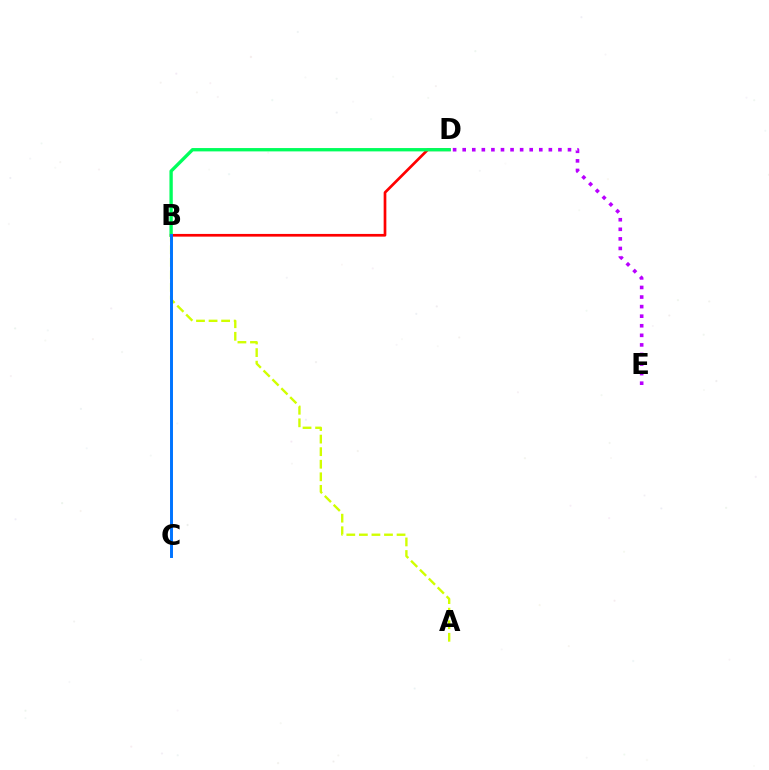{('B', 'D'): [{'color': '#ff0000', 'line_style': 'solid', 'thickness': 1.94}, {'color': '#00ff5c', 'line_style': 'solid', 'thickness': 2.4}], ('D', 'E'): [{'color': '#b900ff', 'line_style': 'dotted', 'thickness': 2.6}], ('A', 'B'): [{'color': '#d1ff00', 'line_style': 'dashed', 'thickness': 1.71}], ('B', 'C'): [{'color': '#0074ff', 'line_style': 'solid', 'thickness': 2.12}]}